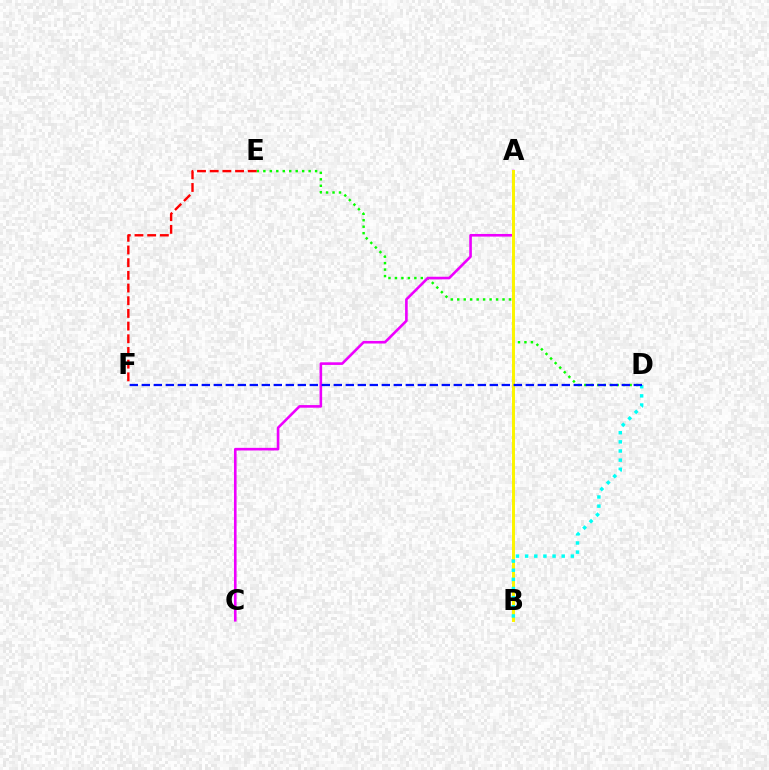{('D', 'E'): [{'color': '#08ff00', 'line_style': 'dotted', 'thickness': 1.76}], ('A', 'C'): [{'color': '#ee00ff', 'line_style': 'solid', 'thickness': 1.89}], ('A', 'B'): [{'color': '#fcf500', 'line_style': 'solid', 'thickness': 2.14}], ('E', 'F'): [{'color': '#ff0000', 'line_style': 'dashed', 'thickness': 1.72}], ('B', 'D'): [{'color': '#00fff6', 'line_style': 'dotted', 'thickness': 2.48}], ('D', 'F'): [{'color': '#0010ff', 'line_style': 'dashed', 'thickness': 1.63}]}